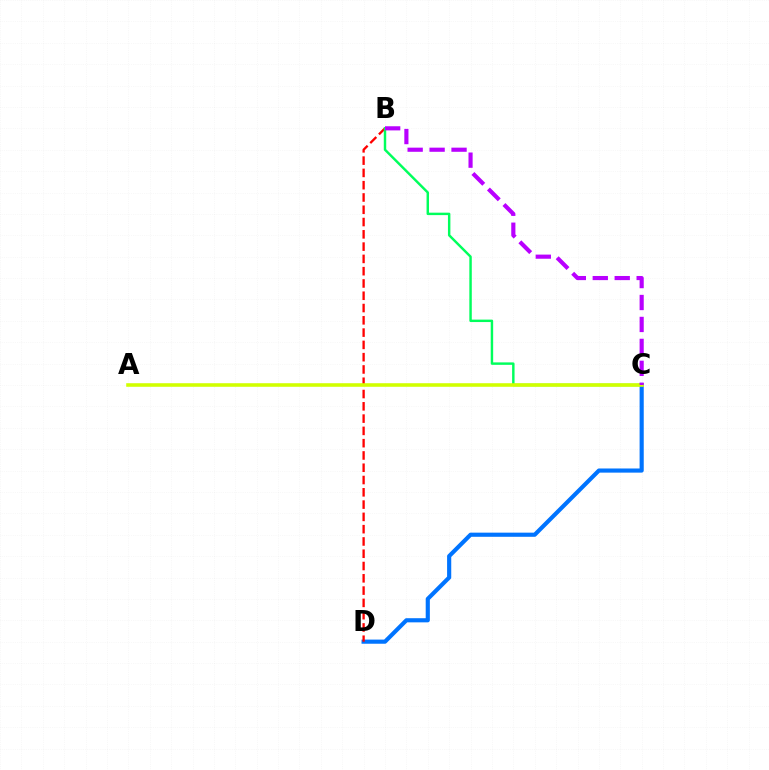{('C', 'D'): [{'color': '#0074ff', 'line_style': 'solid', 'thickness': 2.98}], ('B', 'D'): [{'color': '#ff0000', 'line_style': 'dashed', 'thickness': 1.67}], ('B', 'C'): [{'color': '#00ff5c', 'line_style': 'solid', 'thickness': 1.76}, {'color': '#b900ff', 'line_style': 'dashed', 'thickness': 2.98}], ('A', 'C'): [{'color': '#d1ff00', 'line_style': 'solid', 'thickness': 2.57}]}